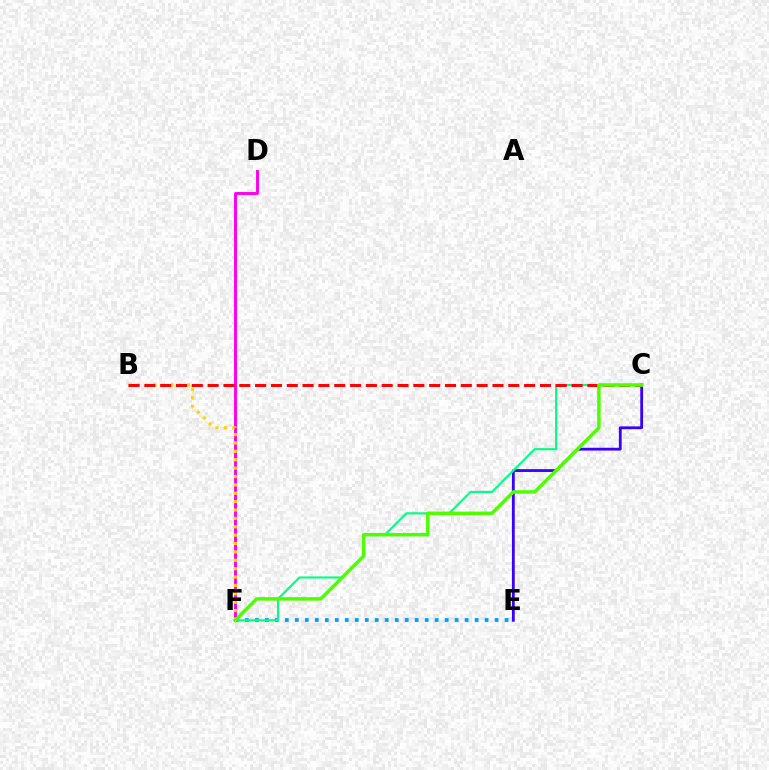{('C', 'E'): [{'color': '#3700ff', 'line_style': 'solid', 'thickness': 2.02}], ('D', 'F'): [{'color': '#ff00ed', 'line_style': 'solid', 'thickness': 2.11}], ('B', 'F'): [{'color': '#ffd500', 'line_style': 'dotted', 'thickness': 2.28}], ('E', 'F'): [{'color': '#009eff', 'line_style': 'dotted', 'thickness': 2.71}], ('C', 'F'): [{'color': '#00ff86', 'line_style': 'solid', 'thickness': 1.53}, {'color': '#4fff00', 'line_style': 'solid', 'thickness': 2.5}], ('B', 'C'): [{'color': '#ff0000', 'line_style': 'dashed', 'thickness': 2.15}]}